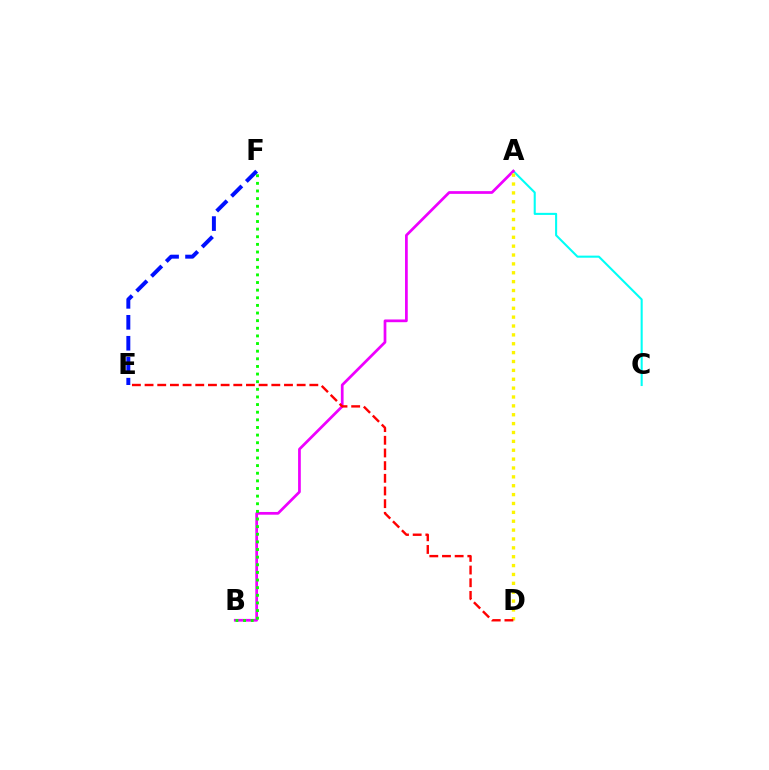{('A', 'C'): [{'color': '#00fff6', 'line_style': 'solid', 'thickness': 1.5}], ('A', 'B'): [{'color': '#ee00ff', 'line_style': 'solid', 'thickness': 1.96}], ('A', 'D'): [{'color': '#fcf500', 'line_style': 'dotted', 'thickness': 2.41}], ('B', 'F'): [{'color': '#08ff00', 'line_style': 'dotted', 'thickness': 2.07}], ('E', 'F'): [{'color': '#0010ff', 'line_style': 'dashed', 'thickness': 2.85}], ('D', 'E'): [{'color': '#ff0000', 'line_style': 'dashed', 'thickness': 1.72}]}